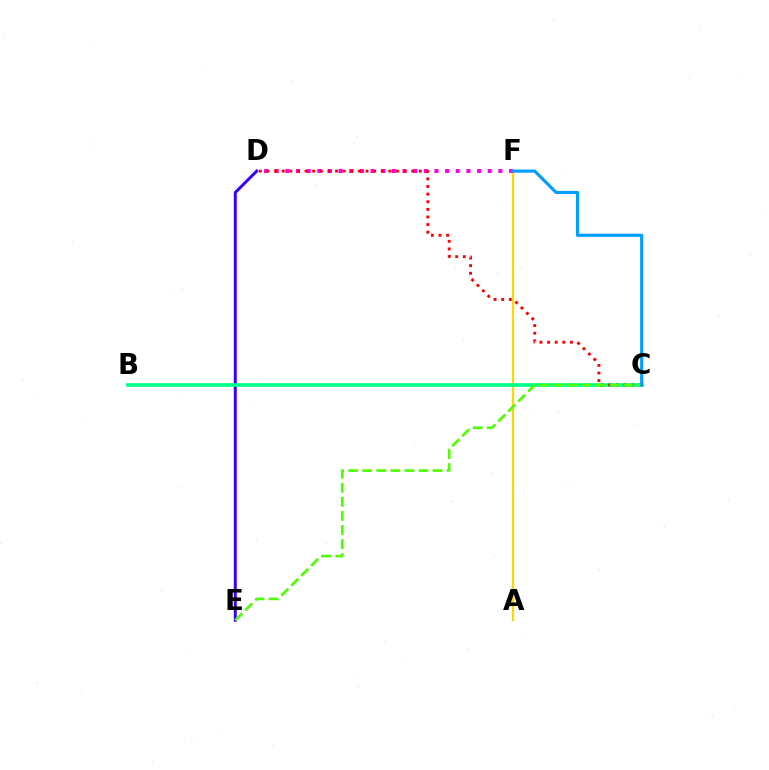{('A', 'F'): [{'color': '#ffd500', 'line_style': 'solid', 'thickness': 1.54}], ('D', 'E'): [{'color': '#3700ff', 'line_style': 'solid', 'thickness': 2.13}], ('D', 'F'): [{'color': '#ff00ed', 'line_style': 'dotted', 'thickness': 2.89}], ('B', 'C'): [{'color': '#00ff86', 'line_style': 'solid', 'thickness': 2.61}], ('C', 'D'): [{'color': '#ff0000', 'line_style': 'dotted', 'thickness': 2.07}], ('C', 'E'): [{'color': '#4fff00', 'line_style': 'dashed', 'thickness': 1.91}], ('C', 'F'): [{'color': '#009eff', 'line_style': 'solid', 'thickness': 2.23}]}